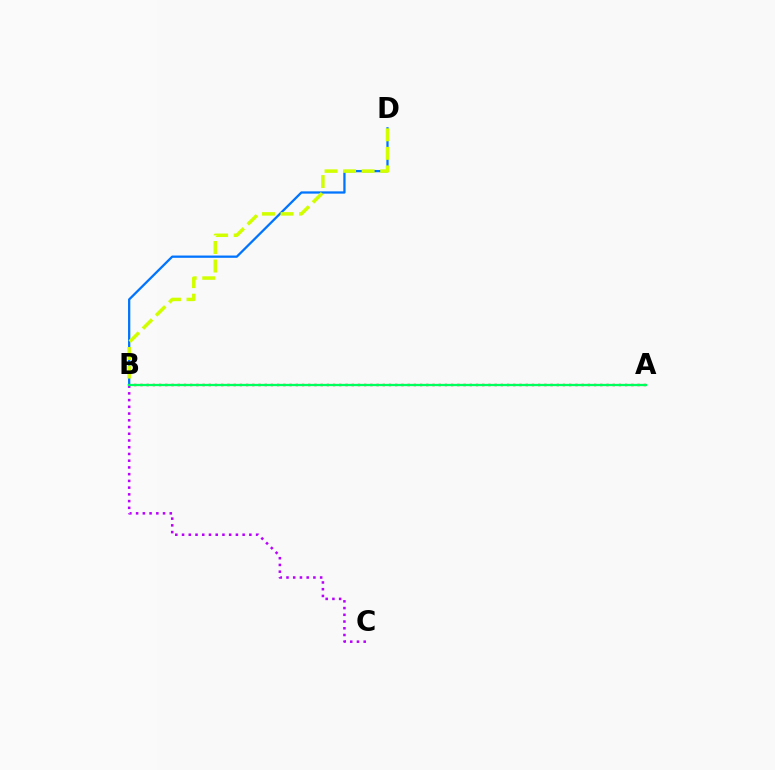{('B', 'C'): [{'color': '#b900ff', 'line_style': 'dotted', 'thickness': 1.83}], ('B', 'D'): [{'color': '#0074ff', 'line_style': 'solid', 'thickness': 1.64}, {'color': '#d1ff00', 'line_style': 'dashed', 'thickness': 2.52}], ('A', 'B'): [{'color': '#ff0000', 'line_style': 'dotted', 'thickness': 1.69}, {'color': '#00ff5c', 'line_style': 'solid', 'thickness': 1.66}]}